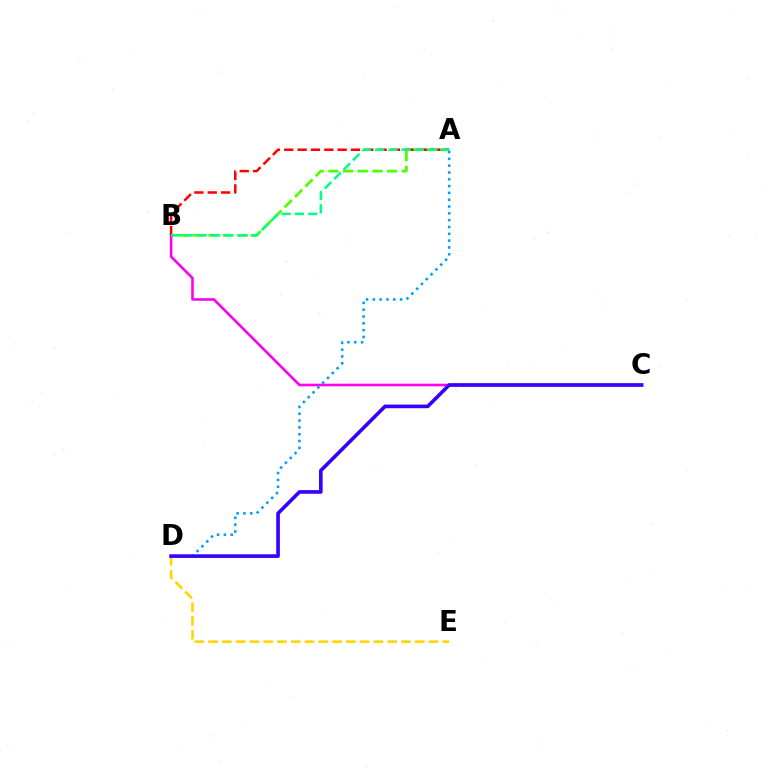{('D', 'E'): [{'color': '#ffd500', 'line_style': 'dashed', 'thickness': 1.87}], ('A', 'B'): [{'color': '#4fff00', 'line_style': 'dashed', 'thickness': 1.99}, {'color': '#ff0000', 'line_style': 'dashed', 'thickness': 1.81}, {'color': '#00ff86', 'line_style': 'dashed', 'thickness': 1.8}], ('B', 'C'): [{'color': '#ff00ed', 'line_style': 'solid', 'thickness': 1.87}], ('A', 'D'): [{'color': '#009eff', 'line_style': 'dotted', 'thickness': 1.85}], ('C', 'D'): [{'color': '#3700ff', 'line_style': 'solid', 'thickness': 2.62}]}